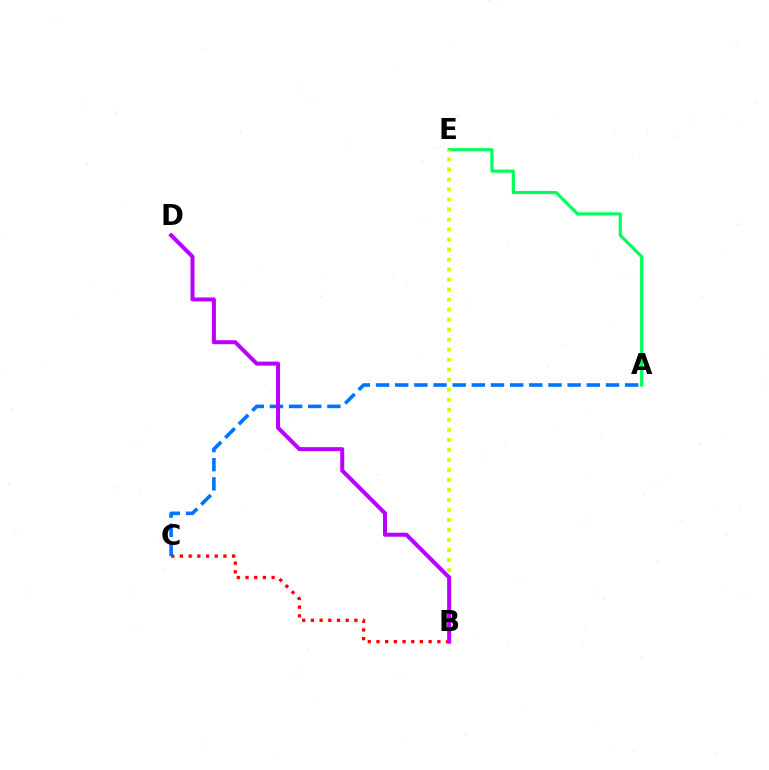{('A', 'E'): [{'color': '#00ff5c', 'line_style': 'solid', 'thickness': 2.28}], ('B', 'C'): [{'color': '#ff0000', 'line_style': 'dotted', 'thickness': 2.36}], ('B', 'E'): [{'color': '#d1ff00', 'line_style': 'dotted', 'thickness': 2.72}], ('A', 'C'): [{'color': '#0074ff', 'line_style': 'dashed', 'thickness': 2.6}], ('B', 'D'): [{'color': '#b900ff', 'line_style': 'solid', 'thickness': 2.89}]}